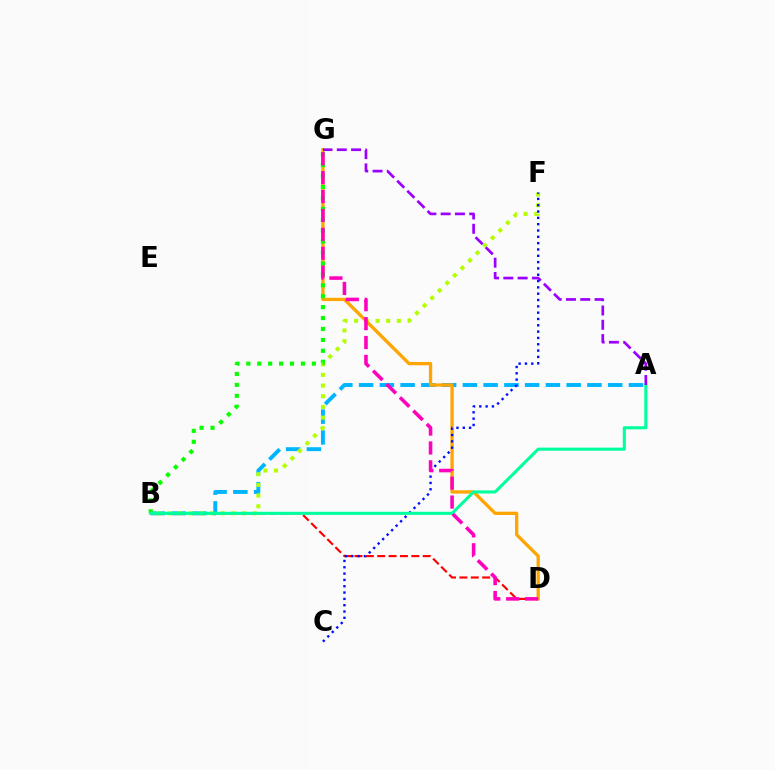{('A', 'B'): [{'color': '#00b5ff', 'line_style': 'dashed', 'thickness': 2.82}, {'color': '#00ff9d', 'line_style': 'solid', 'thickness': 2.22}], ('B', 'F'): [{'color': '#b3ff00', 'line_style': 'dotted', 'thickness': 2.9}], ('B', 'D'): [{'color': '#ff0000', 'line_style': 'dashed', 'thickness': 1.55}], ('D', 'G'): [{'color': '#ffa500', 'line_style': 'solid', 'thickness': 2.38}, {'color': '#ff00bd', 'line_style': 'dashed', 'thickness': 2.57}], ('C', 'F'): [{'color': '#0010ff', 'line_style': 'dotted', 'thickness': 1.72}], ('B', 'G'): [{'color': '#08ff00', 'line_style': 'dotted', 'thickness': 2.97}], ('A', 'G'): [{'color': '#9b00ff', 'line_style': 'dashed', 'thickness': 1.94}]}